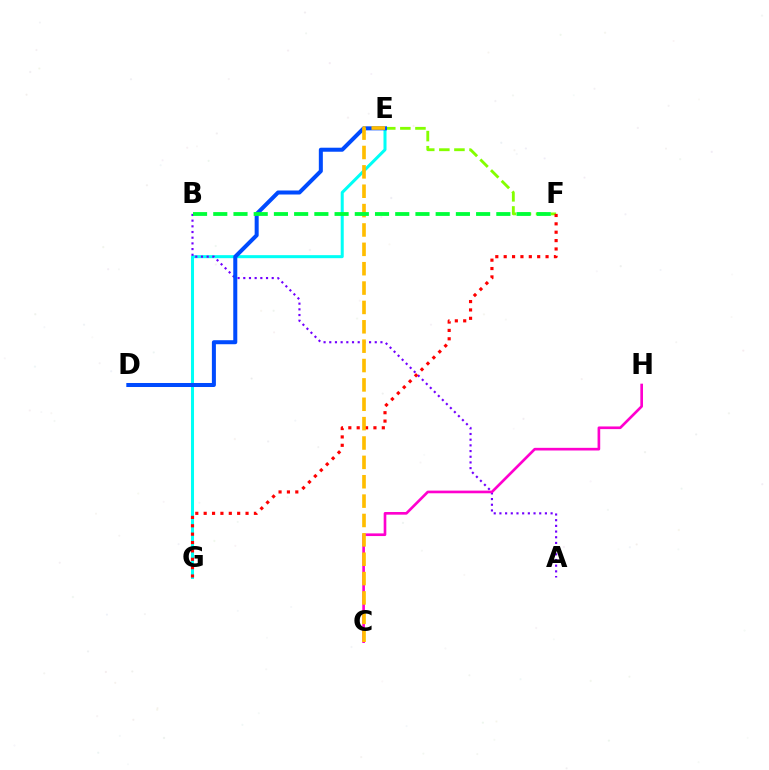{('E', 'G'): [{'color': '#00fff6', 'line_style': 'solid', 'thickness': 2.18}], ('E', 'F'): [{'color': '#84ff00', 'line_style': 'dashed', 'thickness': 2.05}], ('A', 'B'): [{'color': '#7200ff', 'line_style': 'dotted', 'thickness': 1.54}], ('F', 'G'): [{'color': '#ff0000', 'line_style': 'dotted', 'thickness': 2.28}], ('C', 'H'): [{'color': '#ff00cf', 'line_style': 'solid', 'thickness': 1.91}], ('D', 'E'): [{'color': '#004bff', 'line_style': 'solid', 'thickness': 2.89}], ('C', 'E'): [{'color': '#ffbd00', 'line_style': 'dashed', 'thickness': 2.63}], ('B', 'F'): [{'color': '#00ff39', 'line_style': 'dashed', 'thickness': 2.75}]}